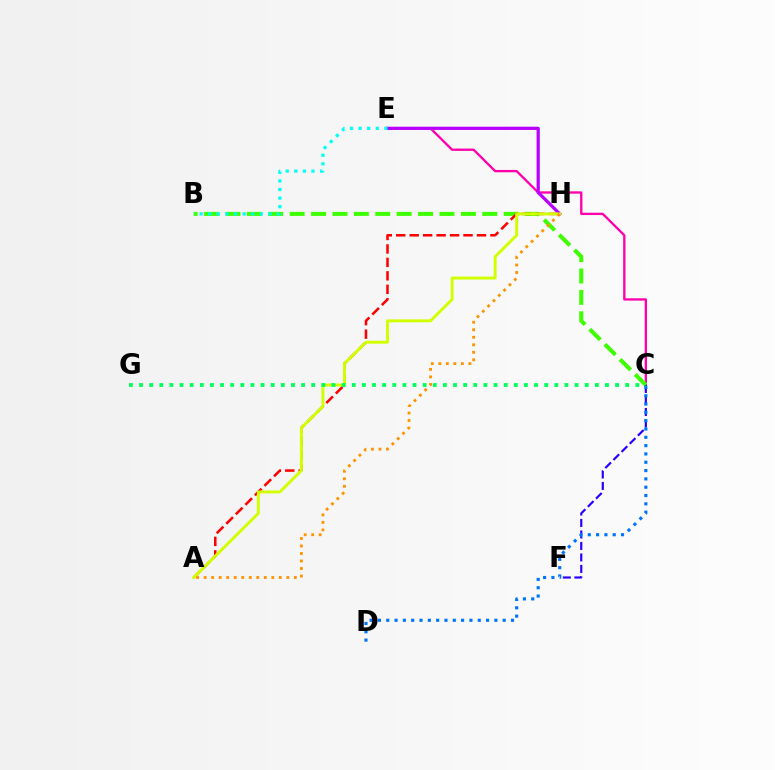{('C', 'E'): [{'color': '#ff00ac', 'line_style': 'solid', 'thickness': 1.67}], ('B', 'C'): [{'color': '#3dff00', 'line_style': 'dashed', 'thickness': 2.91}], ('A', 'H'): [{'color': '#ff0000', 'line_style': 'dashed', 'thickness': 1.83}, {'color': '#d1ff00', 'line_style': 'solid', 'thickness': 2.11}, {'color': '#ff9400', 'line_style': 'dotted', 'thickness': 2.04}], ('E', 'H'): [{'color': '#b900ff', 'line_style': 'solid', 'thickness': 2.32}], ('B', 'E'): [{'color': '#00fff6', 'line_style': 'dotted', 'thickness': 2.33}], ('C', 'F'): [{'color': '#2500ff', 'line_style': 'dashed', 'thickness': 1.56}], ('C', 'D'): [{'color': '#0074ff', 'line_style': 'dotted', 'thickness': 2.26}], ('C', 'G'): [{'color': '#00ff5c', 'line_style': 'dotted', 'thickness': 2.75}]}